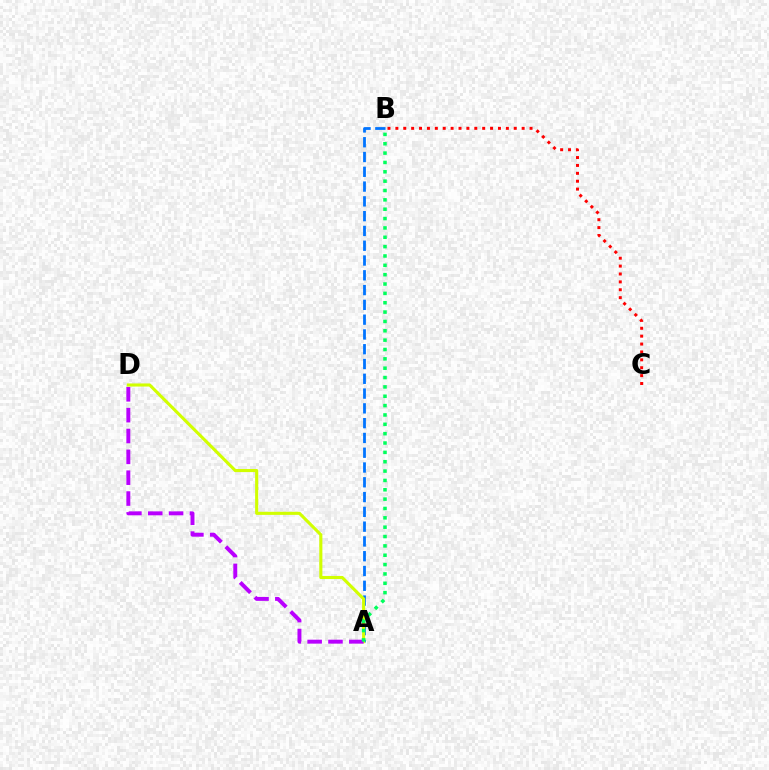{('A', 'B'): [{'color': '#0074ff', 'line_style': 'dashed', 'thickness': 2.01}, {'color': '#00ff5c', 'line_style': 'dotted', 'thickness': 2.54}], ('A', 'D'): [{'color': '#d1ff00', 'line_style': 'solid', 'thickness': 2.23}, {'color': '#b900ff', 'line_style': 'dashed', 'thickness': 2.83}], ('B', 'C'): [{'color': '#ff0000', 'line_style': 'dotted', 'thickness': 2.14}]}